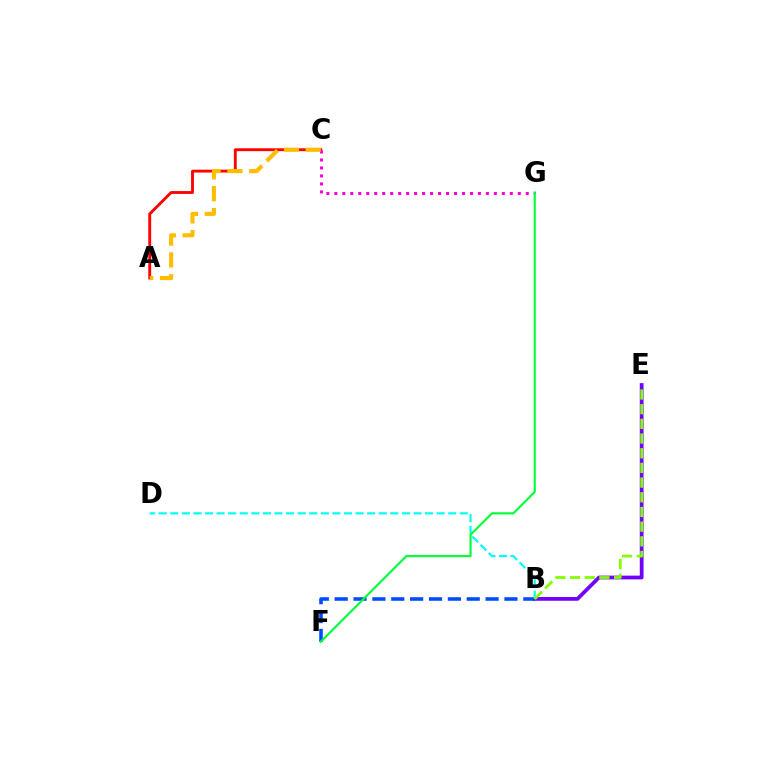{('A', 'C'): [{'color': '#ff0000', 'line_style': 'solid', 'thickness': 2.06}, {'color': '#ffbd00', 'line_style': 'dashed', 'thickness': 2.96}], ('B', 'E'): [{'color': '#7200ff', 'line_style': 'solid', 'thickness': 2.7}, {'color': '#84ff00', 'line_style': 'dashed', 'thickness': 1.99}], ('C', 'G'): [{'color': '#ff00cf', 'line_style': 'dotted', 'thickness': 2.17}], ('B', 'F'): [{'color': '#004bff', 'line_style': 'dashed', 'thickness': 2.56}], ('B', 'D'): [{'color': '#00fff6', 'line_style': 'dashed', 'thickness': 1.57}], ('F', 'G'): [{'color': '#00ff39', 'line_style': 'solid', 'thickness': 1.55}]}